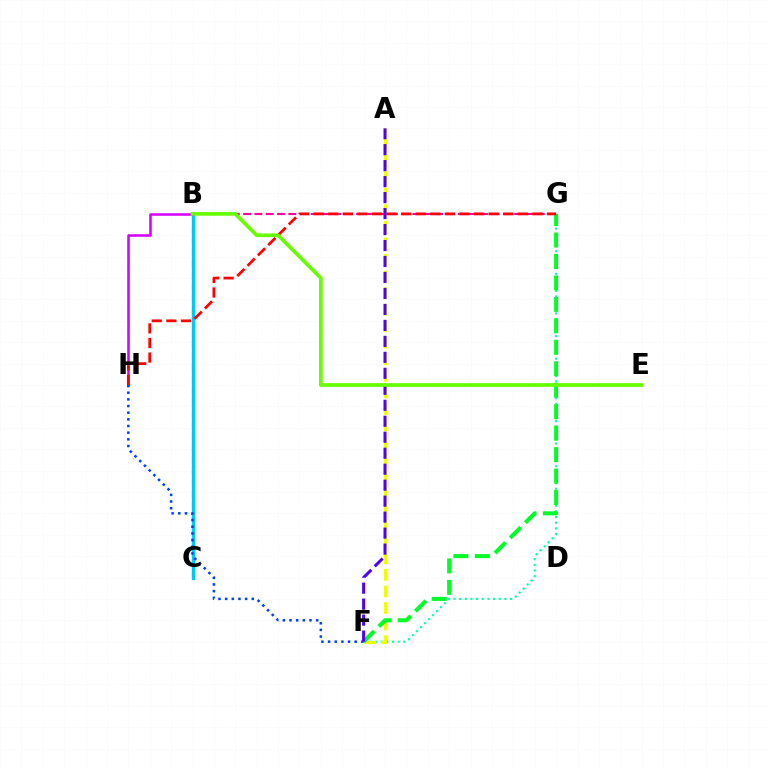{('B', 'C'): [{'color': '#ff8800', 'line_style': 'dashed', 'thickness': 1.56}, {'color': '#00c7ff', 'line_style': 'solid', 'thickness': 2.39}], ('F', 'G'): [{'color': '#00ffaf', 'line_style': 'dotted', 'thickness': 1.54}, {'color': '#00ff27', 'line_style': 'dashed', 'thickness': 2.92}], ('A', 'F'): [{'color': '#eeff00', 'line_style': 'dashed', 'thickness': 2.25}, {'color': '#4f00ff', 'line_style': 'dashed', 'thickness': 2.17}], ('B', 'H'): [{'color': '#d600ff', 'line_style': 'solid', 'thickness': 1.84}], ('B', 'G'): [{'color': '#ff00a0', 'line_style': 'dashed', 'thickness': 1.53}], ('F', 'H'): [{'color': '#003fff', 'line_style': 'dotted', 'thickness': 1.81}], ('G', 'H'): [{'color': '#ff0000', 'line_style': 'dashed', 'thickness': 1.98}], ('B', 'E'): [{'color': '#66ff00', 'line_style': 'solid', 'thickness': 2.64}]}